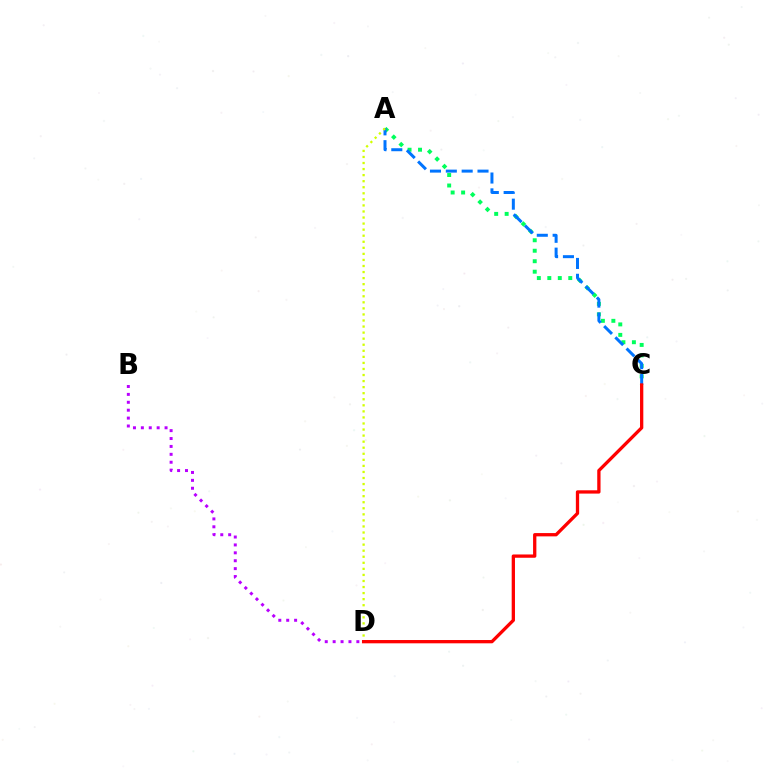{('A', 'C'): [{'color': '#00ff5c', 'line_style': 'dotted', 'thickness': 2.85}, {'color': '#0074ff', 'line_style': 'dashed', 'thickness': 2.15}], ('B', 'D'): [{'color': '#b900ff', 'line_style': 'dotted', 'thickness': 2.15}], ('A', 'D'): [{'color': '#d1ff00', 'line_style': 'dotted', 'thickness': 1.65}], ('C', 'D'): [{'color': '#ff0000', 'line_style': 'solid', 'thickness': 2.37}]}